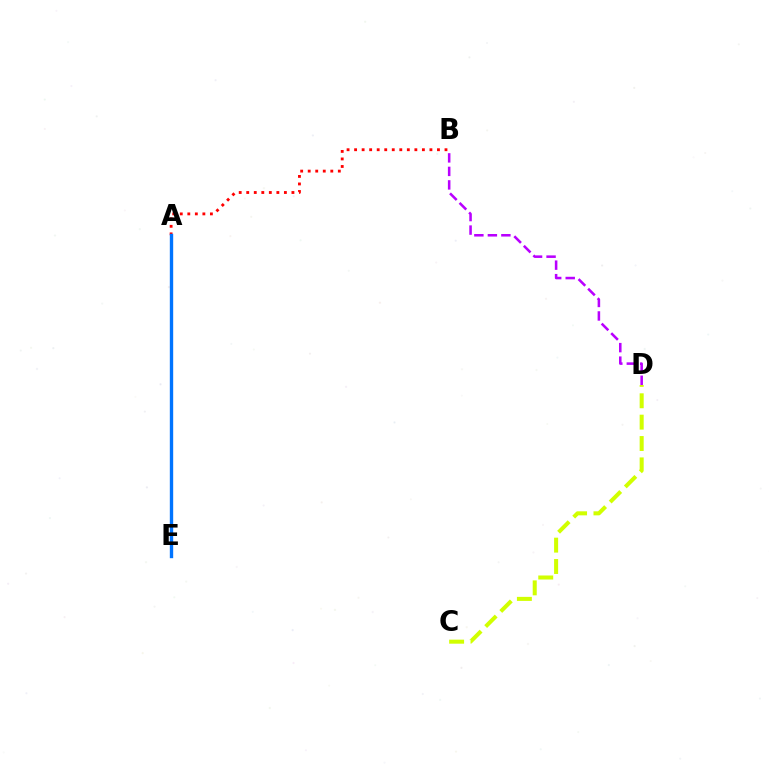{('C', 'D'): [{'color': '#d1ff00', 'line_style': 'dashed', 'thickness': 2.9}], ('A', 'B'): [{'color': '#ff0000', 'line_style': 'dotted', 'thickness': 2.05}], ('B', 'D'): [{'color': '#b900ff', 'line_style': 'dashed', 'thickness': 1.84}], ('A', 'E'): [{'color': '#00ff5c', 'line_style': 'dotted', 'thickness': 1.9}, {'color': '#0074ff', 'line_style': 'solid', 'thickness': 2.42}]}